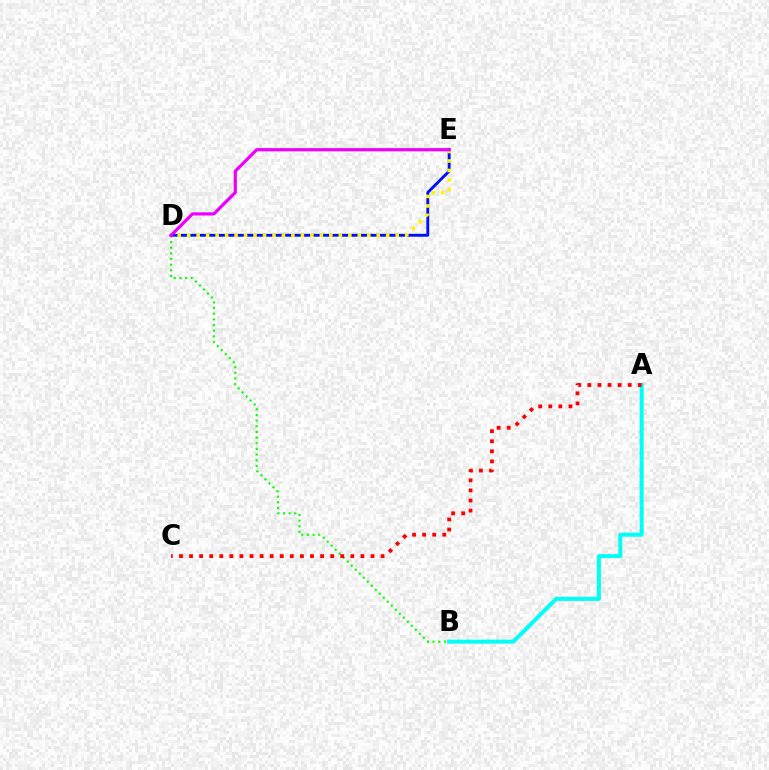{('D', 'E'): [{'color': '#0010ff', 'line_style': 'solid', 'thickness': 2.06}, {'color': '#fcf500', 'line_style': 'dotted', 'thickness': 2.58}, {'color': '#ee00ff', 'line_style': 'solid', 'thickness': 2.31}], ('A', 'B'): [{'color': '#00fff6', 'line_style': 'solid', 'thickness': 2.9}], ('B', 'D'): [{'color': '#08ff00', 'line_style': 'dotted', 'thickness': 1.54}], ('A', 'C'): [{'color': '#ff0000', 'line_style': 'dotted', 'thickness': 2.74}]}